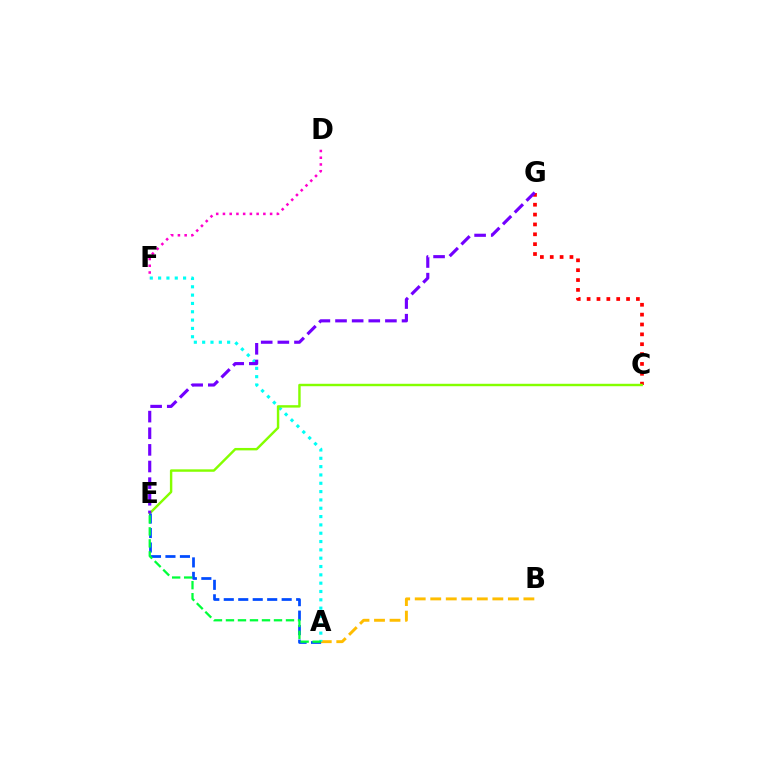{('A', 'B'): [{'color': '#ffbd00', 'line_style': 'dashed', 'thickness': 2.11}], ('C', 'G'): [{'color': '#ff0000', 'line_style': 'dotted', 'thickness': 2.68}], ('A', 'F'): [{'color': '#00fff6', 'line_style': 'dotted', 'thickness': 2.26}], ('C', 'E'): [{'color': '#84ff00', 'line_style': 'solid', 'thickness': 1.75}], ('D', 'F'): [{'color': '#ff00cf', 'line_style': 'dotted', 'thickness': 1.83}], ('A', 'E'): [{'color': '#004bff', 'line_style': 'dashed', 'thickness': 1.97}, {'color': '#00ff39', 'line_style': 'dashed', 'thickness': 1.63}], ('E', 'G'): [{'color': '#7200ff', 'line_style': 'dashed', 'thickness': 2.26}]}